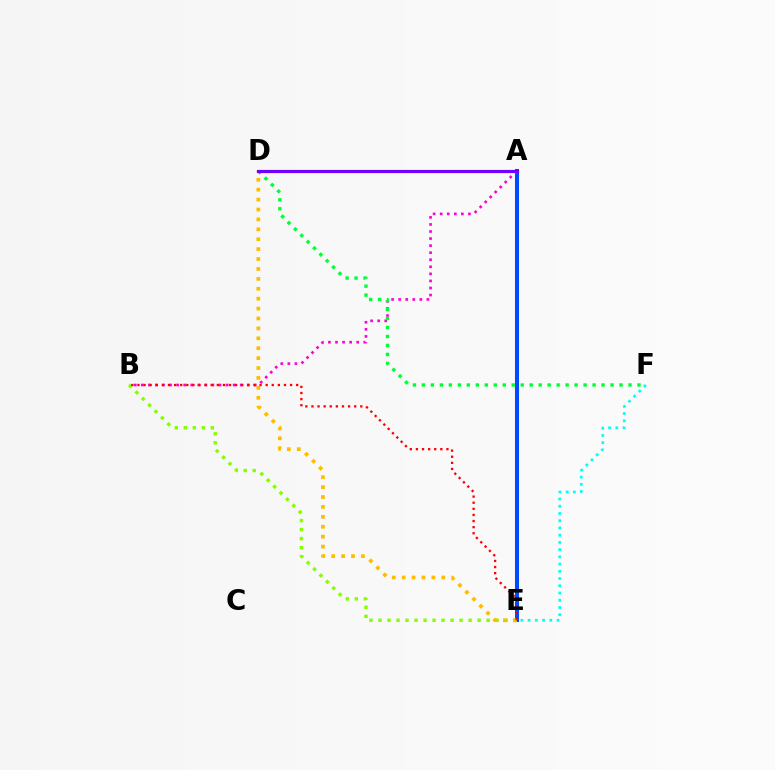{('A', 'E'): [{'color': '#004bff', 'line_style': 'solid', 'thickness': 2.93}], ('A', 'B'): [{'color': '#ff00cf', 'line_style': 'dotted', 'thickness': 1.92}], ('B', 'E'): [{'color': '#84ff00', 'line_style': 'dotted', 'thickness': 2.45}, {'color': '#ff0000', 'line_style': 'dotted', 'thickness': 1.66}], ('E', 'F'): [{'color': '#00fff6', 'line_style': 'dotted', 'thickness': 1.97}], ('D', 'F'): [{'color': '#00ff39', 'line_style': 'dotted', 'thickness': 2.44}], ('D', 'E'): [{'color': '#ffbd00', 'line_style': 'dotted', 'thickness': 2.69}], ('A', 'D'): [{'color': '#7200ff', 'line_style': 'solid', 'thickness': 2.29}]}